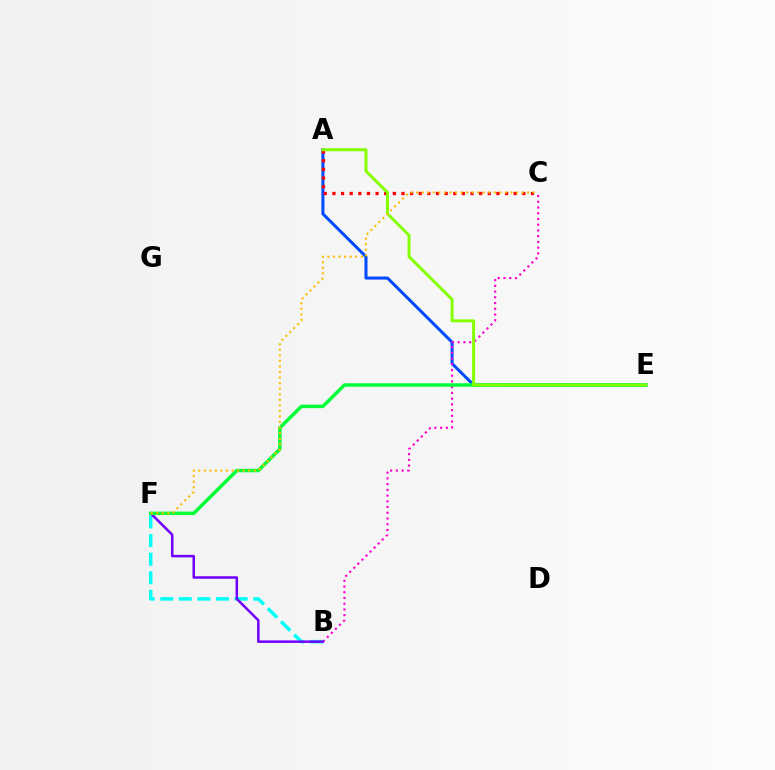{('A', 'E'): [{'color': '#004bff', 'line_style': 'solid', 'thickness': 2.18}, {'color': '#84ff00', 'line_style': 'solid', 'thickness': 2.12}], ('B', 'C'): [{'color': '#ff00cf', 'line_style': 'dotted', 'thickness': 1.56}], ('B', 'F'): [{'color': '#00fff6', 'line_style': 'dashed', 'thickness': 2.53}, {'color': '#7200ff', 'line_style': 'solid', 'thickness': 1.82}], ('E', 'F'): [{'color': '#00ff39', 'line_style': 'solid', 'thickness': 2.51}], ('A', 'C'): [{'color': '#ff0000', 'line_style': 'dotted', 'thickness': 2.35}], ('C', 'F'): [{'color': '#ffbd00', 'line_style': 'dotted', 'thickness': 1.51}]}